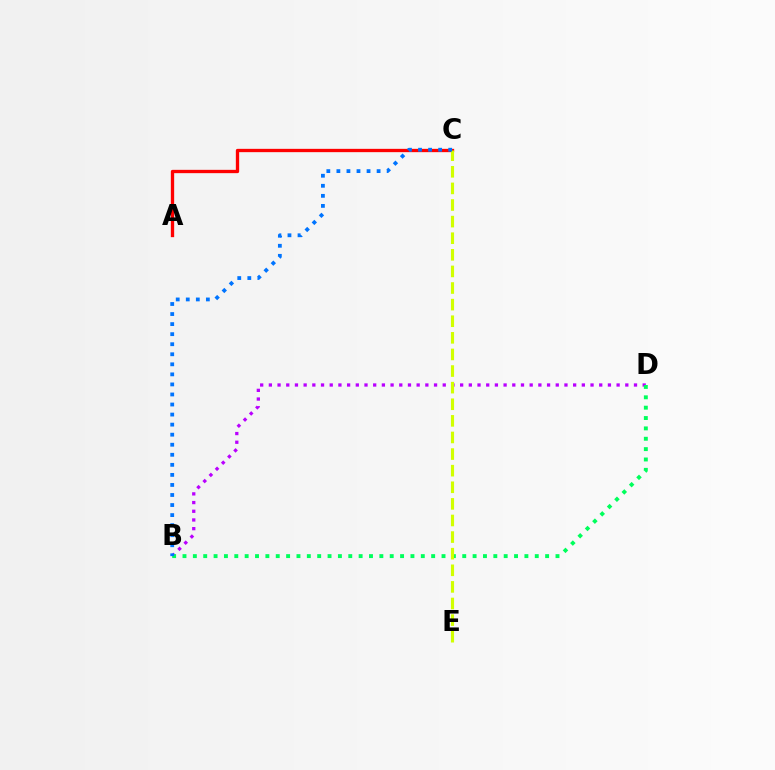{('B', 'D'): [{'color': '#b900ff', 'line_style': 'dotted', 'thickness': 2.36}, {'color': '#00ff5c', 'line_style': 'dotted', 'thickness': 2.82}], ('A', 'C'): [{'color': '#ff0000', 'line_style': 'solid', 'thickness': 2.39}], ('C', 'E'): [{'color': '#d1ff00', 'line_style': 'dashed', 'thickness': 2.26}], ('B', 'C'): [{'color': '#0074ff', 'line_style': 'dotted', 'thickness': 2.73}]}